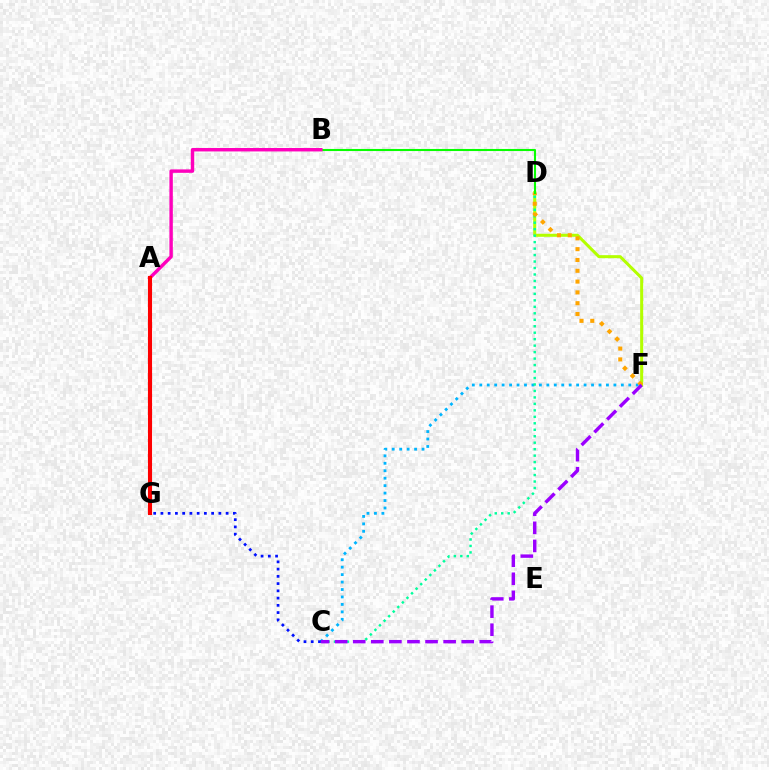{('C', 'F'): [{'color': '#00b5ff', 'line_style': 'dotted', 'thickness': 2.02}, {'color': '#9b00ff', 'line_style': 'dashed', 'thickness': 2.46}], ('D', 'F'): [{'color': '#b3ff00', 'line_style': 'solid', 'thickness': 2.18}, {'color': '#ffa500', 'line_style': 'dotted', 'thickness': 2.94}], ('C', 'D'): [{'color': '#00ff9d', 'line_style': 'dotted', 'thickness': 1.76}], ('B', 'D'): [{'color': '#08ff00', 'line_style': 'solid', 'thickness': 1.5}], ('C', 'G'): [{'color': '#0010ff', 'line_style': 'dotted', 'thickness': 1.97}], ('A', 'B'): [{'color': '#ff00bd', 'line_style': 'solid', 'thickness': 2.47}], ('A', 'G'): [{'color': '#ff0000', 'line_style': 'solid', 'thickness': 2.95}]}